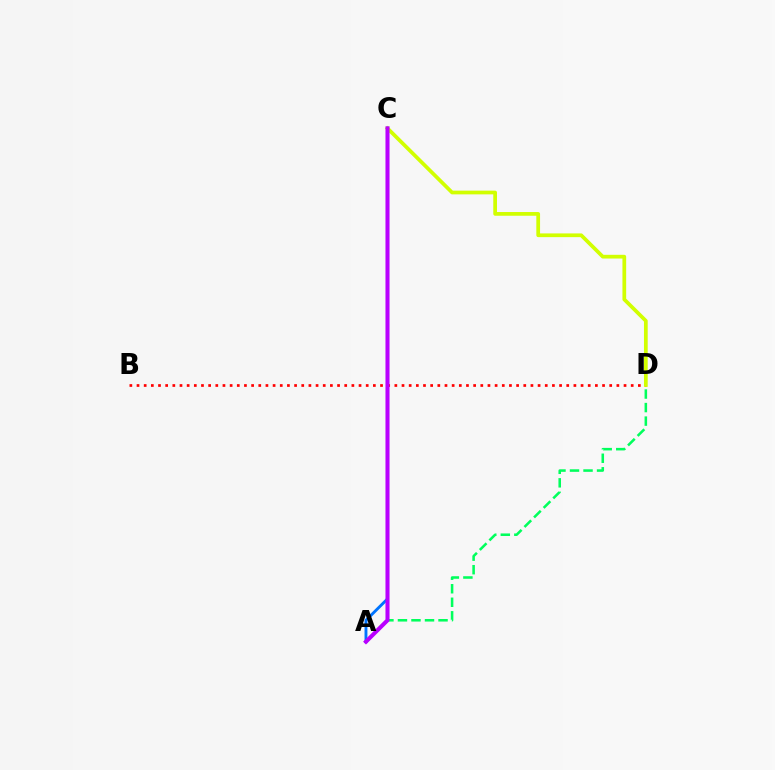{('A', 'C'): [{'color': '#0074ff', 'line_style': 'solid', 'thickness': 2.07}, {'color': '#b900ff', 'line_style': 'solid', 'thickness': 2.92}], ('A', 'D'): [{'color': '#00ff5c', 'line_style': 'dashed', 'thickness': 1.84}], ('B', 'D'): [{'color': '#ff0000', 'line_style': 'dotted', 'thickness': 1.95}], ('C', 'D'): [{'color': '#d1ff00', 'line_style': 'solid', 'thickness': 2.68}]}